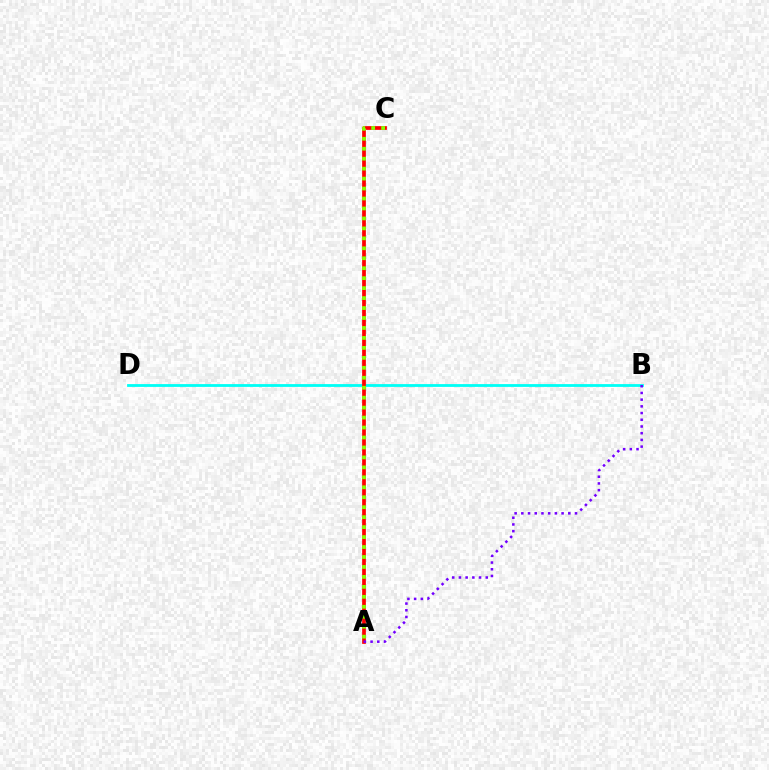{('B', 'D'): [{'color': '#00fff6', 'line_style': 'solid', 'thickness': 2.02}], ('A', 'C'): [{'color': '#ff0000', 'line_style': 'solid', 'thickness': 2.68}, {'color': '#84ff00', 'line_style': 'dotted', 'thickness': 2.71}], ('A', 'B'): [{'color': '#7200ff', 'line_style': 'dotted', 'thickness': 1.82}]}